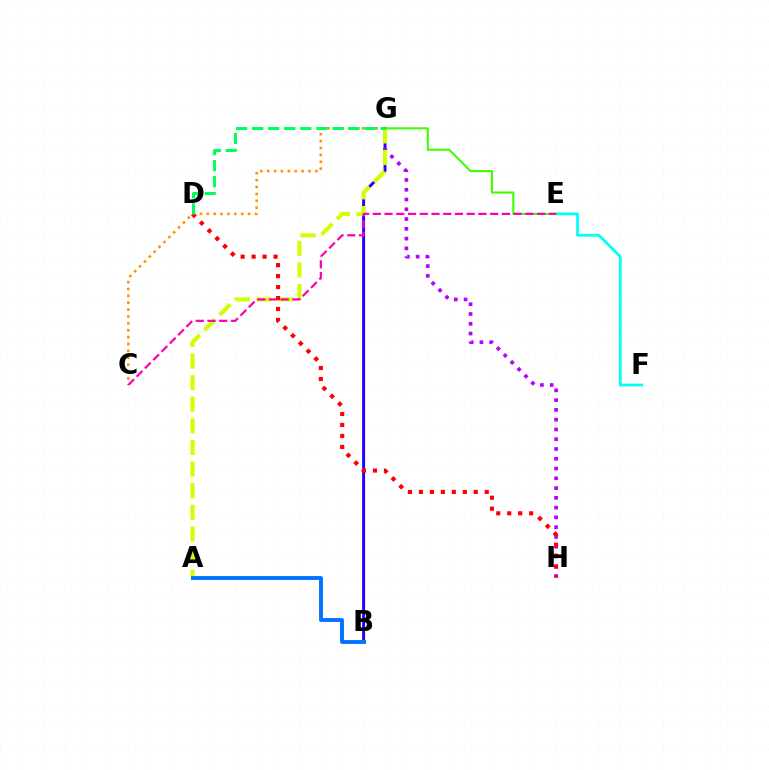{('C', 'G'): [{'color': '#ff9400', 'line_style': 'dotted', 'thickness': 1.87}], ('B', 'G'): [{'color': '#2500ff', 'line_style': 'solid', 'thickness': 2.11}], ('E', 'F'): [{'color': '#00fff6', 'line_style': 'solid', 'thickness': 1.99}], ('G', 'H'): [{'color': '#b900ff', 'line_style': 'dotted', 'thickness': 2.66}], ('A', 'G'): [{'color': '#d1ff00', 'line_style': 'dashed', 'thickness': 2.94}], ('E', 'G'): [{'color': '#3dff00', 'line_style': 'solid', 'thickness': 1.51}], ('C', 'E'): [{'color': '#ff00ac', 'line_style': 'dashed', 'thickness': 1.59}], ('D', 'H'): [{'color': '#ff0000', 'line_style': 'dotted', 'thickness': 2.98}], ('A', 'B'): [{'color': '#0074ff', 'line_style': 'solid', 'thickness': 2.8}], ('D', 'G'): [{'color': '#00ff5c', 'line_style': 'dashed', 'thickness': 2.18}]}